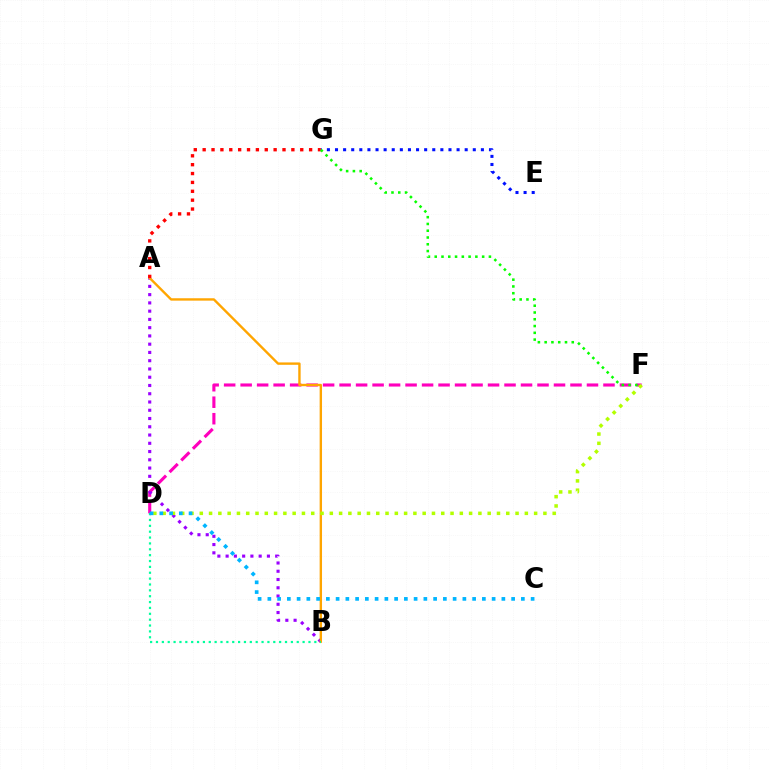{('D', 'F'): [{'color': '#ff00bd', 'line_style': 'dashed', 'thickness': 2.24}, {'color': '#b3ff00', 'line_style': 'dotted', 'thickness': 2.52}], ('E', 'G'): [{'color': '#0010ff', 'line_style': 'dotted', 'thickness': 2.2}], ('A', 'B'): [{'color': '#9b00ff', 'line_style': 'dotted', 'thickness': 2.24}, {'color': '#ffa500', 'line_style': 'solid', 'thickness': 1.71}], ('A', 'G'): [{'color': '#ff0000', 'line_style': 'dotted', 'thickness': 2.41}], ('B', 'D'): [{'color': '#00ff9d', 'line_style': 'dotted', 'thickness': 1.59}], ('F', 'G'): [{'color': '#08ff00', 'line_style': 'dotted', 'thickness': 1.84}], ('C', 'D'): [{'color': '#00b5ff', 'line_style': 'dotted', 'thickness': 2.65}]}